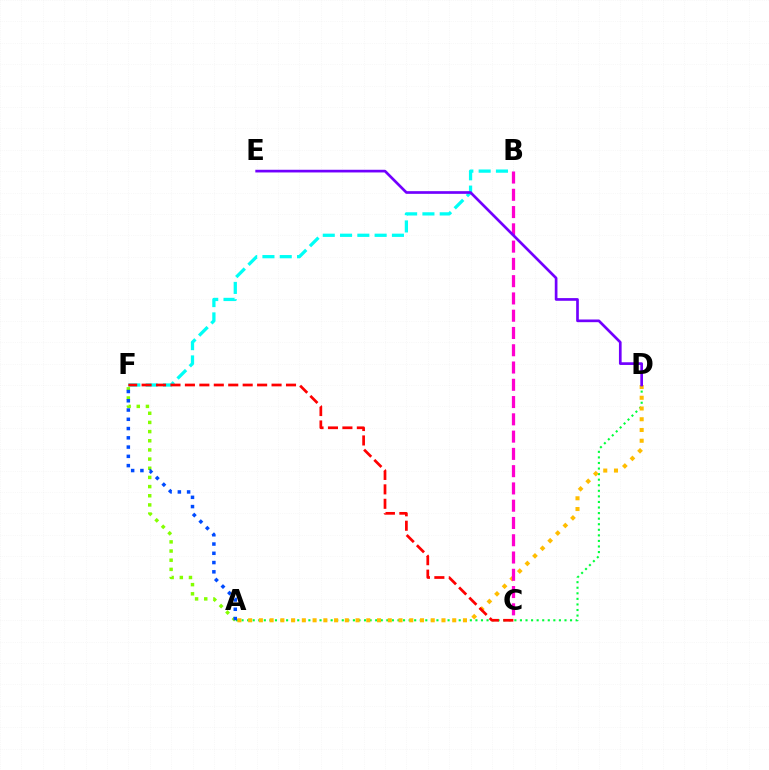{('A', 'D'): [{'color': '#00ff39', 'line_style': 'dotted', 'thickness': 1.51}, {'color': '#ffbd00', 'line_style': 'dotted', 'thickness': 2.92}], ('A', 'F'): [{'color': '#84ff00', 'line_style': 'dotted', 'thickness': 2.49}, {'color': '#004bff', 'line_style': 'dotted', 'thickness': 2.52}], ('B', 'F'): [{'color': '#00fff6', 'line_style': 'dashed', 'thickness': 2.35}], ('C', 'F'): [{'color': '#ff0000', 'line_style': 'dashed', 'thickness': 1.96}], ('B', 'C'): [{'color': '#ff00cf', 'line_style': 'dashed', 'thickness': 2.35}], ('D', 'E'): [{'color': '#7200ff', 'line_style': 'solid', 'thickness': 1.93}]}